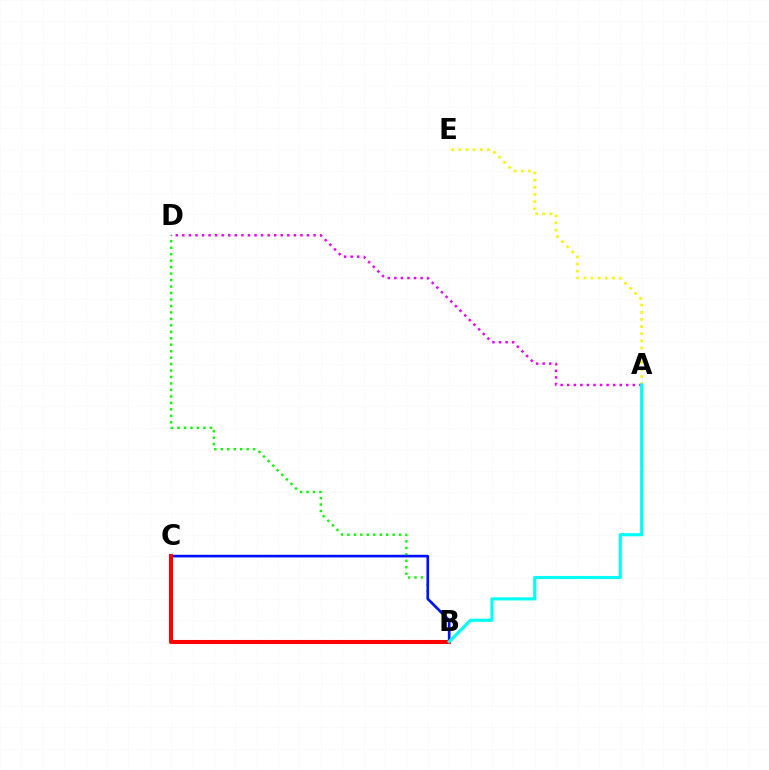{('B', 'D'): [{'color': '#08ff00', 'line_style': 'dotted', 'thickness': 1.76}], ('A', 'E'): [{'color': '#fcf500', 'line_style': 'dotted', 'thickness': 1.94}], ('A', 'D'): [{'color': '#ee00ff', 'line_style': 'dotted', 'thickness': 1.78}], ('B', 'C'): [{'color': '#0010ff', 'line_style': 'solid', 'thickness': 1.9}, {'color': '#ff0000', 'line_style': 'solid', 'thickness': 2.93}], ('A', 'B'): [{'color': '#00fff6', 'line_style': 'solid', 'thickness': 2.25}]}